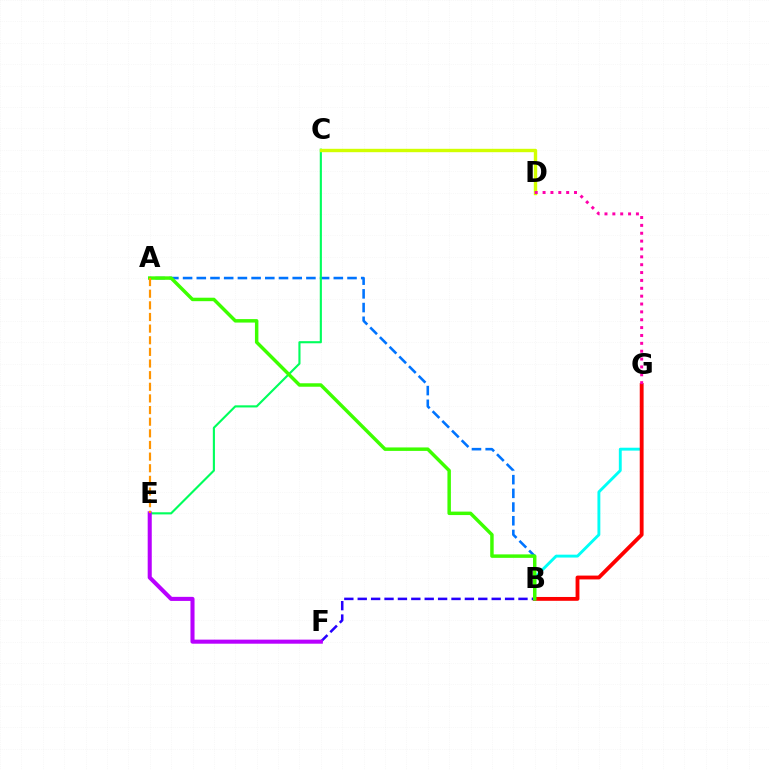{('A', 'B'): [{'color': '#0074ff', 'line_style': 'dashed', 'thickness': 1.86}, {'color': '#3dff00', 'line_style': 'solid', 'thickness': 2.49}], ('C', 'E'): [{'color': '#00ff5c', 'line_style': 'solid', 'thickness': 1.53}], ('B', 'G'): [{'color': '#00fff6', 'line_style': 'solid', 'thickness': 2.08}, {'color': '#ff0000', 'line_style': 'solid', 'thickness': 2.76}], ('C', 'D'): [{'color': '#d1ff00', 'line_style': 'solid', 'thickness': 2.44}], ('B', 'F'): [{'color': '#2500ff', 'line_style': 'dashed', 'thickness': 1.82}], ('D', 'G'): [{'color': '#ff00ac', 'line_style': 'dotted', 'thickness': 2.14}], ('E', 'F'): [{'color': '#b900ff', 'line_style': 'solid', 'thickness': 2.93}], ('A', 'E'): [{'color': '#ff9400', 'line_style': 'dashed', 'thickness': 1.58}]}